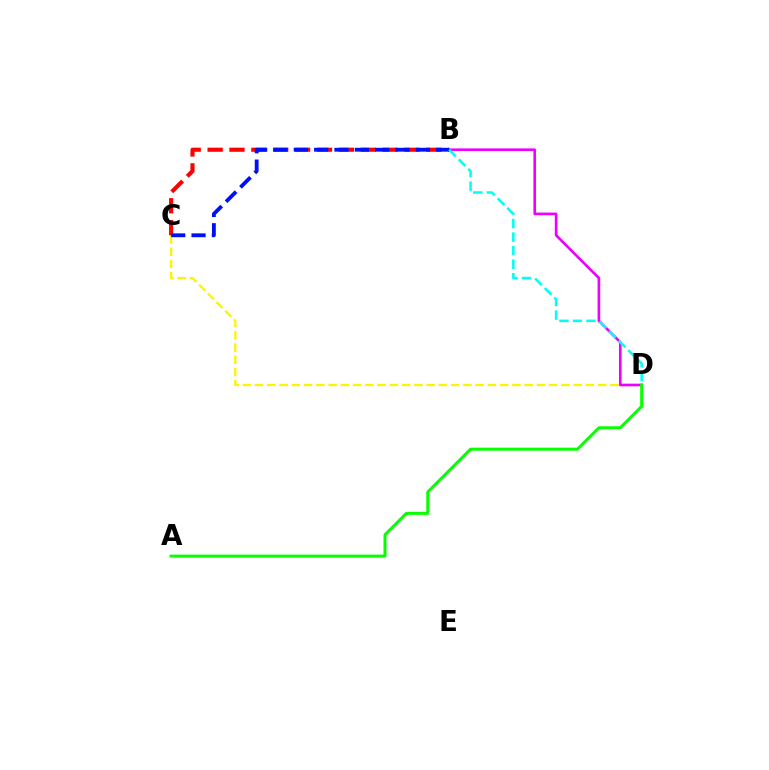{('C', 'D'): [{'color': '#fcf500', 'line_style': 'dashed', 'thickness': 1.66}], ('B', 'D'): [{'color': '#ee00ff', 'line_style': 'solid', 'thickness': 1.9}, {'color': '#00fff6', 'line_style': 'dashed', 'thickness': 1.84}], ('B', 'C'): [{'color': '#ff0000', 'line_style': 'dashed', 'thickness': 2.97}, {'color': '#0010ff', 'line_style': 'dashed', 'thickness': 2.76}], ('A', 'D'): [{'color': '#08ff00', 'line_style': 'solid', 'thickness': 2.17}]}